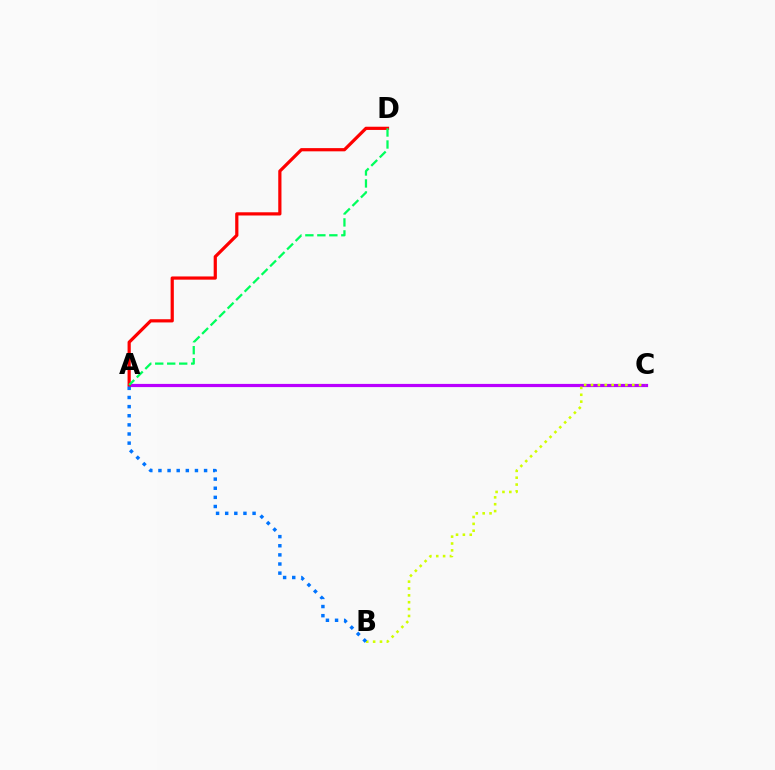{('A', 'C'): [{'color': '#b900ff', 'line_style': 'solid', 'thickness': 2.29}], ('B', 'C'): [{'color': '#d1ff00', 'line_style': 'dotted', 'thickness': 1.86}], ('A', 'D'): [{'color': '#ff0000', 'line_style': 'solid', 'thickness': 2.31}, {'color': '#00ff5c', 'line_style': 'dashed', 'thickness': 1.63}], ('A', 'B'): [{'color': '#0074ff', 'line_style': 'dotted', 'thickness': 2.48}]}